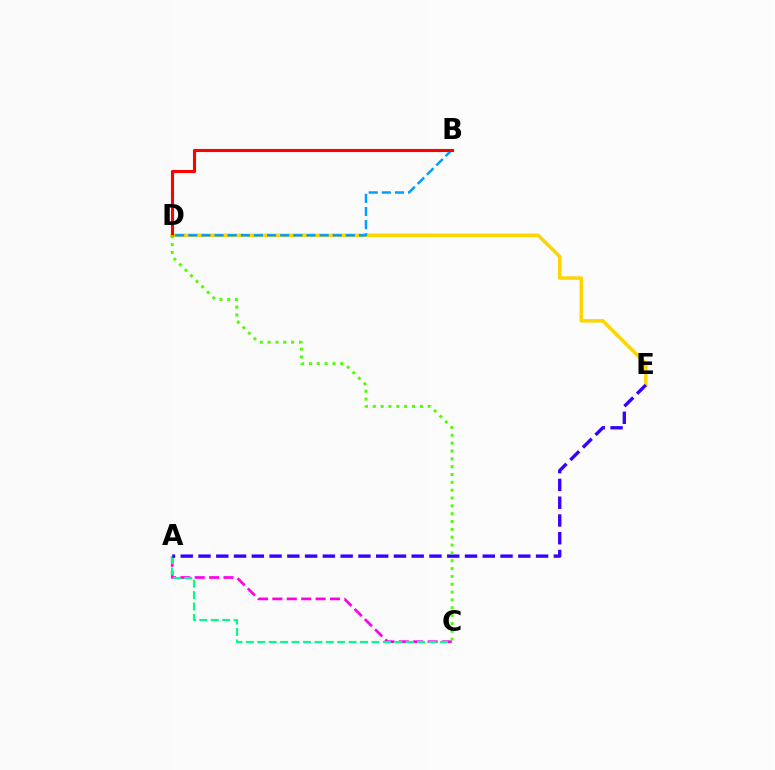{('D', 'E'): [{'color': '#ffd500', 'line_style': 'solid', 'thickness': 2.53}], ('A', 'C'): [{'color': '#ff00ed', 'line_style': 'dashed', 'thickness': 1.96}, {'color': '#00ff86', 'line_style': 'dashed', 'thickness': 1.55}], ('A', 'E'): [{'color': '#3700ff', 'line_style': 'dashed', 'thickness': 2.41}], ('B', 'D'): [{'color': '#009eff', 'line_style': 'dashed', 'thickness': 1.78}, {'color': '#ff0000', 'line_style': 'solid', 'thickness': 2.23}], ('C', 'D'): [{'color': '#4fff00', 'line_style': 'dotted', 'thickness': 2.13}]}